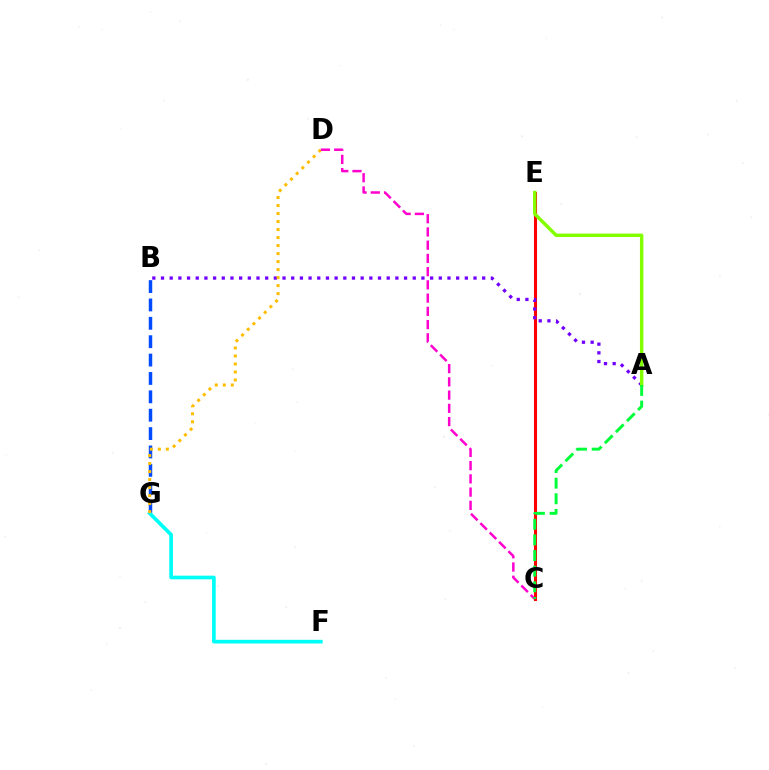{('C', 'E'): [{'color': '#ff0000', 'line_style': 'solid', 'thickness': 2.21}], ('B', 'G'): [{'color': '#004bff', 'line_style': 'dashed', 'thickness': 2.5}], ('F', 'G'): [{'color': '#00fff6', 'line_style': 'solid', 'thickness': 2.65}], ('A', 'B'): [{'color': '#7200ff', 'line_style': 'dotted', 'thickness': 2.36}], ('D', 'G'): [{'color': '#ffbd00', 'line_style': 'dotted', 'thickness': 2.18}], ('C', 'D'): [{'color': '#ff00cf', 'line_style': 'dashed', 'thickness': 1.8}], ('A', 'E'): [{'color': '#84ff00', 'line_style': 'solid', 'thickness': 2.48}], ('A', 'C'): [{'color': '#00ff39', 'line_style': 'dashed', 'thickness': 2.12}]}